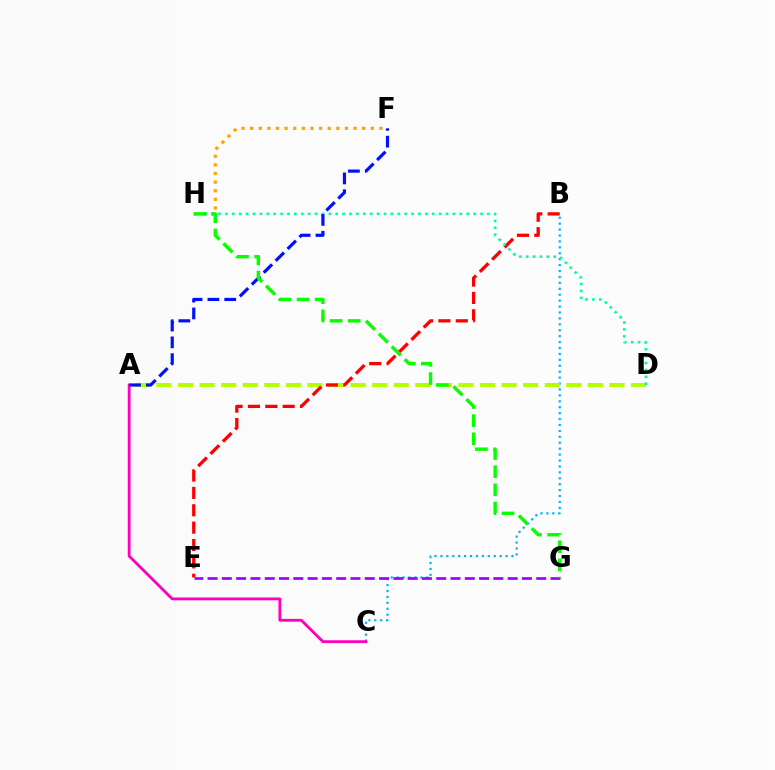{('F', 'H'): [{'color': '#ffa500', 'line_style': 'dotted', 'thickness': 2.34}], ('B', 'C'): [{'color': '#00b5ff', 'line_style': 'dotted', 'thickness': 1.61}], ('A', 'C'): [{'color': '#ff00bd', 'line_style': 'solid', 'thickness': 2.04}], ('A', 'D'): [{'color': '#b3ff00', 'line_style': 'dashed', 'thickness': 2.93}], ('B', 'E'): [{'color': '#ff0000', 'line_style': 'dashed', 'thickness': 2.36}], ('D', 'H'): [{'color': '#00ff9d', 'line_style': 'dotted', 'thickness': 1.87}], ('A', 'F'): [{'color': '#0010ff', 'line_style': 'dashed', 'thickness': 2.28}], ('E', 'G'): [{'color': '#9b00ff', 'line_style': 'dashed', 'thickness': 1.94}], ('G', 'H'): [{'color': '#08ff00', 'line_style': 'dashed', 'thickness': 2.47}]}